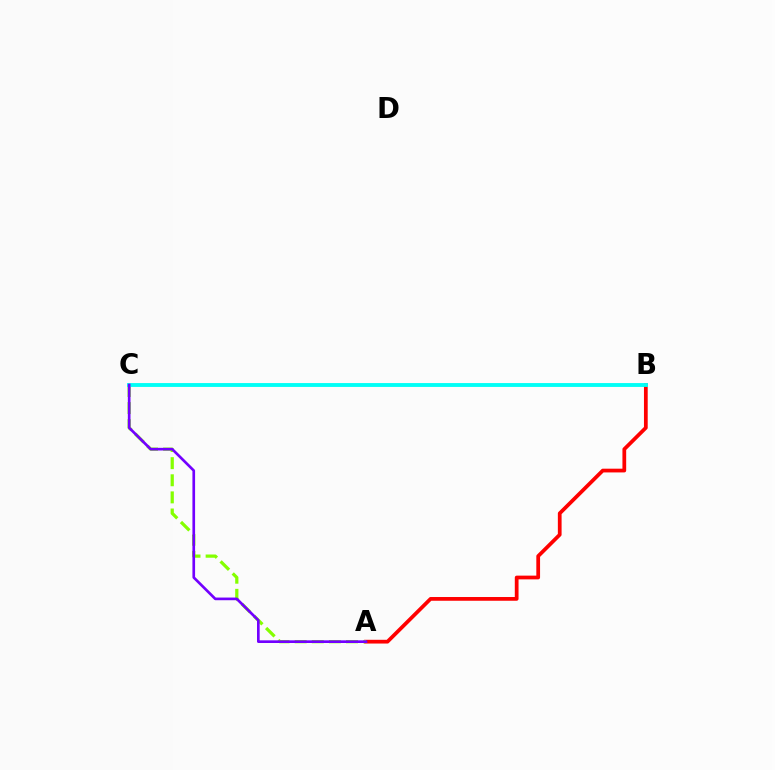{('A', 'B'): [{'color': '#ff0000', 'line_style': 'solid', 'thickness': 2.69}], ('A', 'C'): [{'color': '#84ff00', 'line_style': 'dashed', 'thickness': 2.32}, {'color': '#7200ff', 'line_style': 'solid', 'thickness': 1.92}], ('B', 'C'): [{'color': '#00fff6', 'line_style': 'solid', 'thickness': 2.78}]}